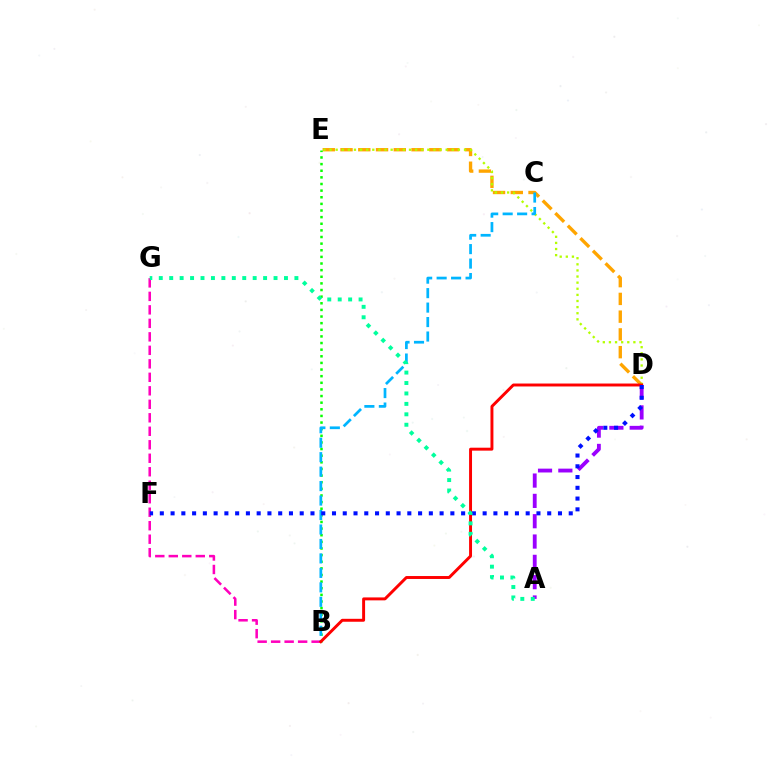{('D', 'E'): [{'color': '#ffa500', 'line_style': 'dashed', 'thickness': 2.41}, {'color': '#b3ff00', 'line_style': 'dotted', 'thickness': 1.66}], ('A', 'D'): [{'color': '#9b00ff', 'line_style': 'dashed', 'thickness': 2.76}], ('B', 'E'): [{'color': '#08ff00', 'line_style': 'dotted', 'thickness': 1.8}], ('B', 'G'): [{'color': '#ff00bd', 'line_style': 'dashed', 'thickness': 1.83}], ('B', 'C'): [{'color': '#00b5ff', 'line_style': 'dashed', 'thickness': 1.97}], ('B', 'D'): [{'color': '#ff0000', 'line_style': 'solid', 'thickness': 2.12}], ('D', 'F'): [{'color': '#0010ff', 'line_style': 'dotted', 'thickness': 2.92}], ('A', 'G'): [{'color': '#00ff9d', 'line_style': 'dotted', 'thickness': 2.83}]}